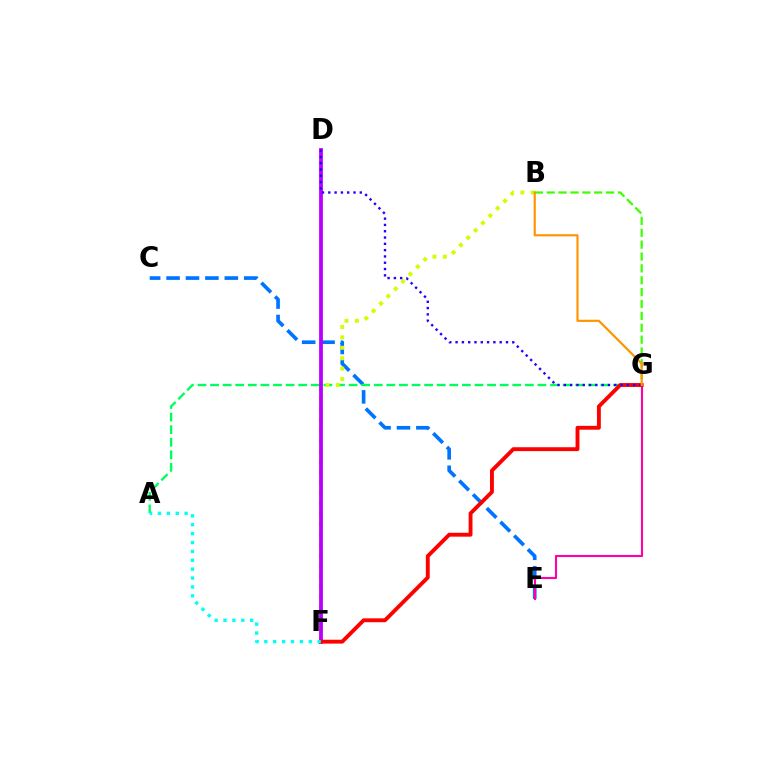{('C', 'E'): [{'color': '#0074ff', 'line_style': 'dashed', 'thickness': 2.64}], ('E', 'G'): [{'color': '#ff00ac', 'line_style': 'solid', 'thickness': 1.5}], ('A', 'G'): [{'color': '#00ff5c', 'line_style': 'dashed', 'thickness': 1.71}], ('B', 'F'): [{'color': '#d1ff00', 'line_style': 'dotted', 'thickness': 2.83}], ('B', 'G'): [{'color': '#3dff00', 'line_style': 'dashed', 'thickness': 1.61}, {'color': '#ff9400', 'line_style': 'solid', 'thickness': 1.56}], ('D', 'F'): [{'color': '#b900ff', 'line_style': 'solid', 'thickness': 2.73}], ('F', 'G'): [{'color': '#ff0000', 'line_style': 'solid', 'thickness': 2.79}], ('D', 'G'): [{'color': '#2500ff', 'line_style': 'dotted', 'thickness': 1.71}], ('A', 'F'): [{'color': '#00fff6', 'line_style': 'dotted', 'thickness': 2.41}]}